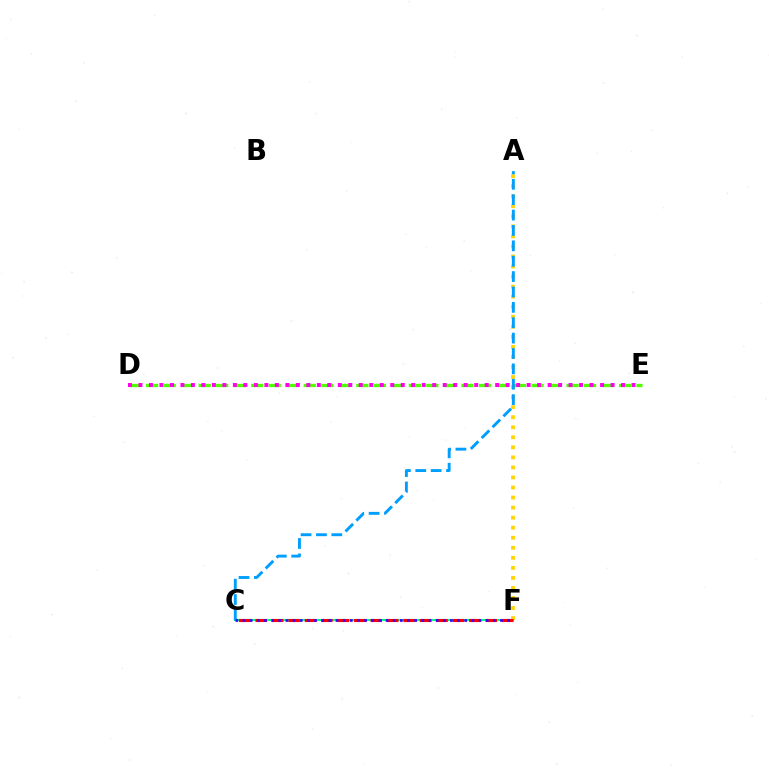{('A', 'F'): [{'color': '#ffd500', 'line_style': 'dotted', 'thickness': 2.73}], ('D', 'E'): [{'color': '#4fff00', 'line_style': 'dashed', 'thickness': 2.38}, {'color': '#ff00ed', 'line_style': 'dotted', 'thickness': 2.85}], ('C', 'F'): [{'color': '#00ff86', 'line_style': 'solid', 'thickness': 1.5}, {'color': '#ff0000', 'line_style': 'dashed', 'thickness': 2.23}, {'color': '#3700ff', 'line_style': 'dotted', 'thickness': 1.94}], ('A', 'C'): [{'color': '#009eff', 'line_style': 'dashed', 'thickness': 2.09}]}